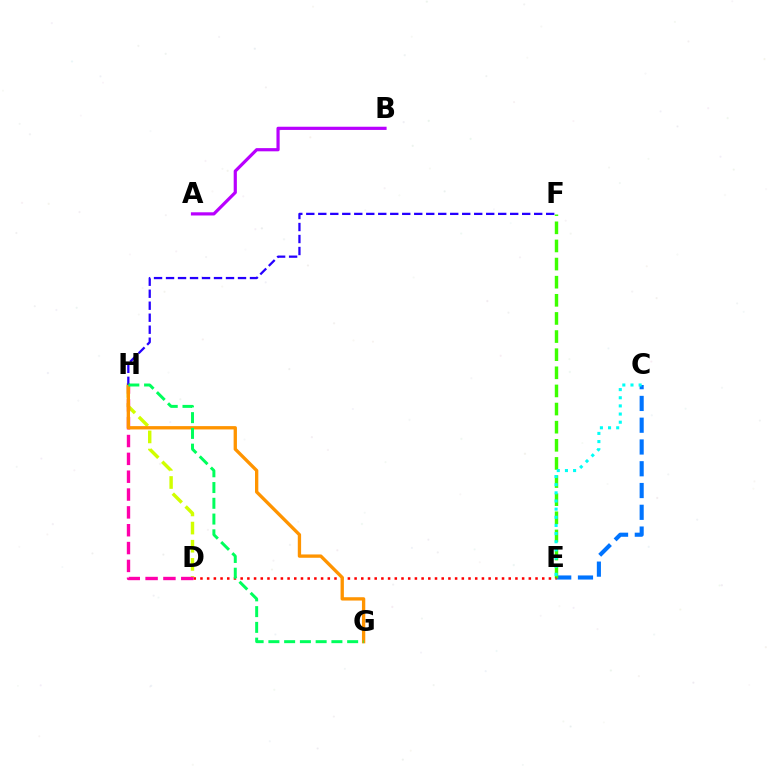{('D', 'H'): [{'color': '#d1ff00', 'line_style': 'dashed', 'thickness': 2.47}, {'color': '#ff00ac', 'line_style': 'dashed', 'thickness': 2.42}], ('C', 'E'): [{'color': '#0074ff', 'line_style': 'dashed', 'thickness': 2.96}, {'color': '#00fff6', 'line_style': 'dotted', 'thickness': 2.21}], ('A', 'B'): [{'color': '#b900ff', 'line_style': 'solid', 'thickness': 2.3}], ('E', 'F'): [{'color': '#3dff00', 'line_style': 'dashed', 'thickness': 2.46}], ('D', 'E'): [{'color': '#ff0000', 'line_style': 'dotted', 'thickness': 1.82}], ('G', 'H'): [{'color': '#ff9400', 'line_style': 'solid', 'thickness': 2.39}, {'color': '#00ff5c', 'line_style': 'dashed', 'thickness': 2.14}], ('F', 'H'): [{'color': '#2500ff', 'line_style': 'dashed', 'thickness': 1.63}]}